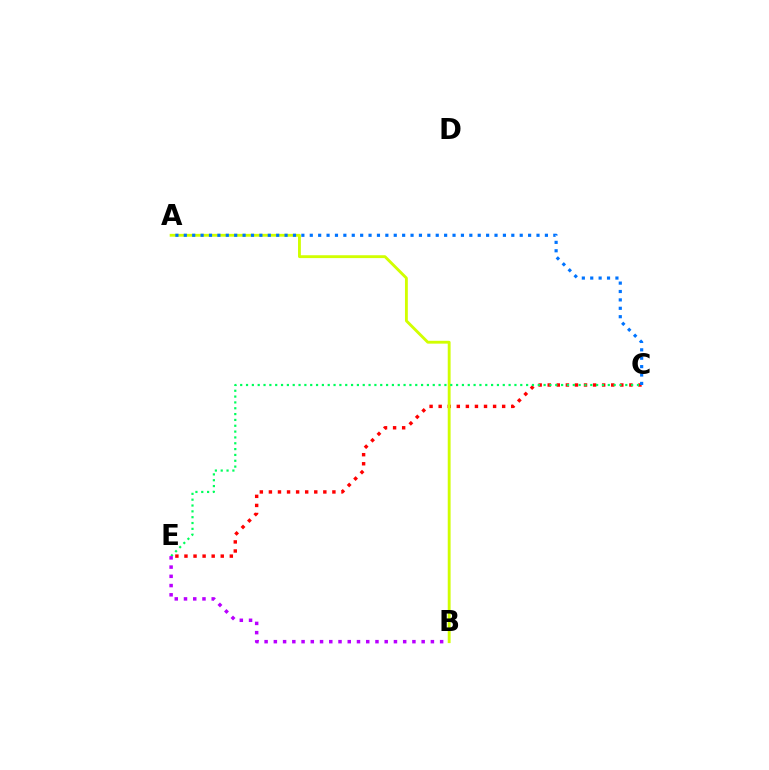{('C', 'E'): [{'color': '#ff0000', 'line_style': 'dotted', 'thickness': 2.46}, {'color': '#00ff5c', 'line_style': 'dotted', 'thickness': 1.59}], ('A', 'B'): [{'color': '#d1ff00', 'line_style': 'solid', 'thickness': 2.06}], ('A', 'C'): [{'color': '#0074ff', 'line_style': 'dotted', 'thickness': 2.28}], ('B', 'E'): [{'color': '#b900ff', 'line_style': 'dotted', 'thickness': 2.51}]}